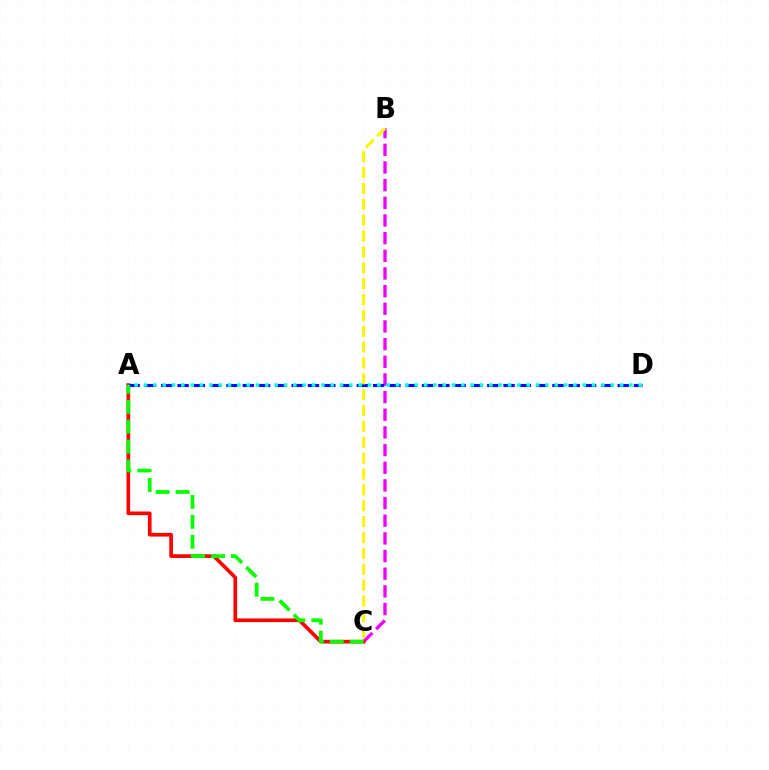{('B', 'C'): [{'color': '#ee00ff', 'line_style': 'dashed', 'thickness': 2.4}, {'color': '#fcf500', 'line_style': 'dashed', 'thickness': 2.16}], ('A', 'C'): [{'color': '#ff0000', 'line_style': 'solid', 'thickness': 2.64}, {'color': '#08ff00', 'line_style': 'dashed', 'thickness': 2.71}], ('A', 'D'): [{'color': '#0010ff', 'line_style': 'dashed', 'thickness': 2.21}, {'color': '#00fff6', 'line_style': 'dotted', 'thickness': 2.54}]}